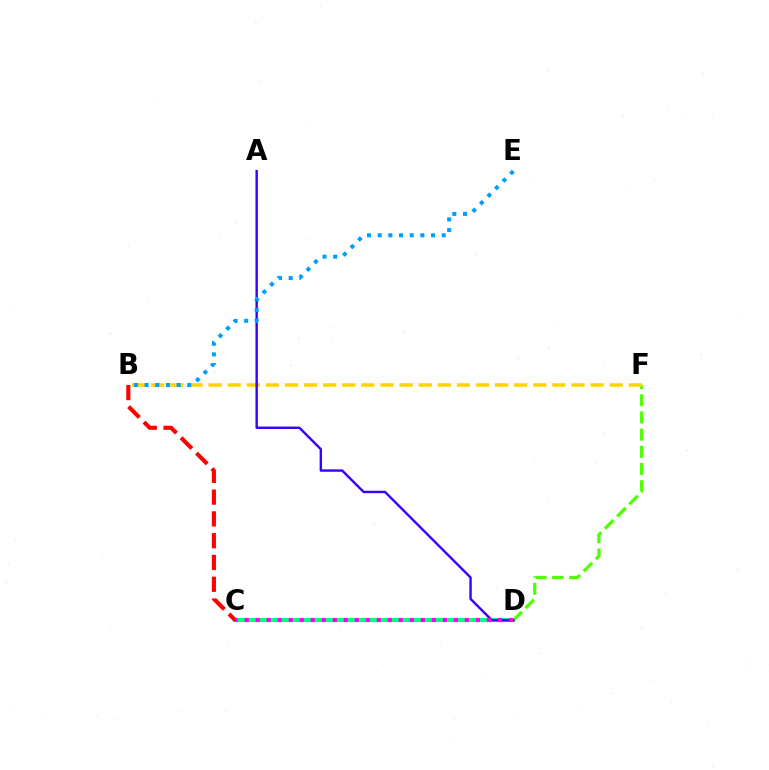{('C', 'D'): [{'color': '#00ff86', 'line_style': 'solid', 'thickness': 2.97}, {'color': '#ff00ed', 'line_style': 'dotted', 'thickness': 2.99}], ('D', 'F'): [{'color': '#4fff00', 'line_style': 'dashed', 'thickness': 2.34}], ('B', 'C'): [{'color': '#ff0000', 'line_style': 'dashed', 'thickness': 2.96}], ('B', 'F'): [{'color': '#ffd500', 'line_style': 'dashed', 'thickness': 2.6}], ('A', 'D'): [{'color': '#3700ff', 'line_style': 'solid', 'thickness': 1.74}], ('B', 'E'): [{'color': '#009eff', 'line_style': 'dotted', 'thickness': 2.9}]}